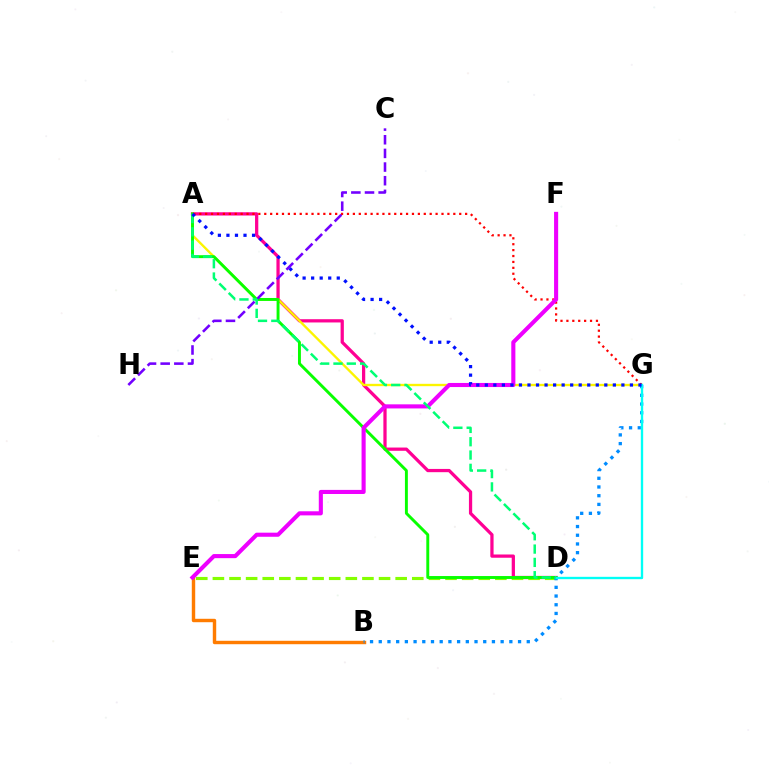{('B', 'E'): [{'color': '#ff7c00', 'line_style': 'solid', 'thickness': 2.46}], ('A', 'D'): [{'color': '#ff0094', 'line_style': 'solid', 'thickness': 2.34}, {'color': '#08ff00', 'line_style': 'solid', 'thickness': 2.1}, {'color': '#00ff74', 'line_style': 'dashed', 'thickness': 1.81}], ('A', 'G'): [{'color': '#fcf500', 'line_style': 'solid', 'thickness': 1.69}, {'color': '#ff0000', 'line_style': 'dotted', 'thickness': 1.61}, {'color': '#0010ff', 'line_style': 'dotted', 'thickness': 2.32}], ('D', 'E'): [{'color': '#84ff00', 'line_style': 'dashed', 'thickness': 2.26}], ('B', 'G'): [{'color': '#008cff', 'line_style': 'dotted', 'thickness': 2.37}], ('D', 'G'): [{'color': '#00fff6', 'line_style': 'solid', 'thickness': 1.7}], ('E', 'F'): [{'color': '#ee00ff', 'line_style': 'solid', 'thickness': 2.95}], ('C', 'H'): [{'color': '#7200ff', 'line_style': 'dashed', 'thickness': 1.85}]}